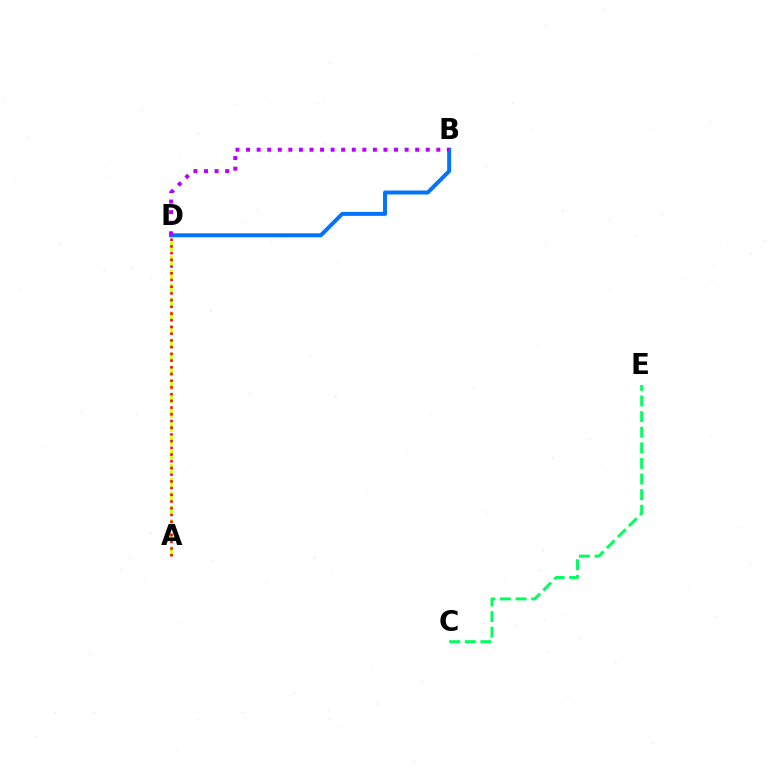{('A', 'D'): [{'color': '#d1ff00', 'line_style': 'dashed', 'thickness': 1.88}, {'color': '#ff0000', 'line_style': 'dotted', 'thickness': 1.82}], ('B', 'D'): [{'color': '#0074ff', 'line_style': 'solid', 'thickness': 2.85}, {'color': '#b900ff', 'line_style': 'dotted', 'thickness': 2.87}], ('C', 'E'): [{'color': '#00ff5c', 'line_style': 'dashed', 'thickness': 2.12}]}